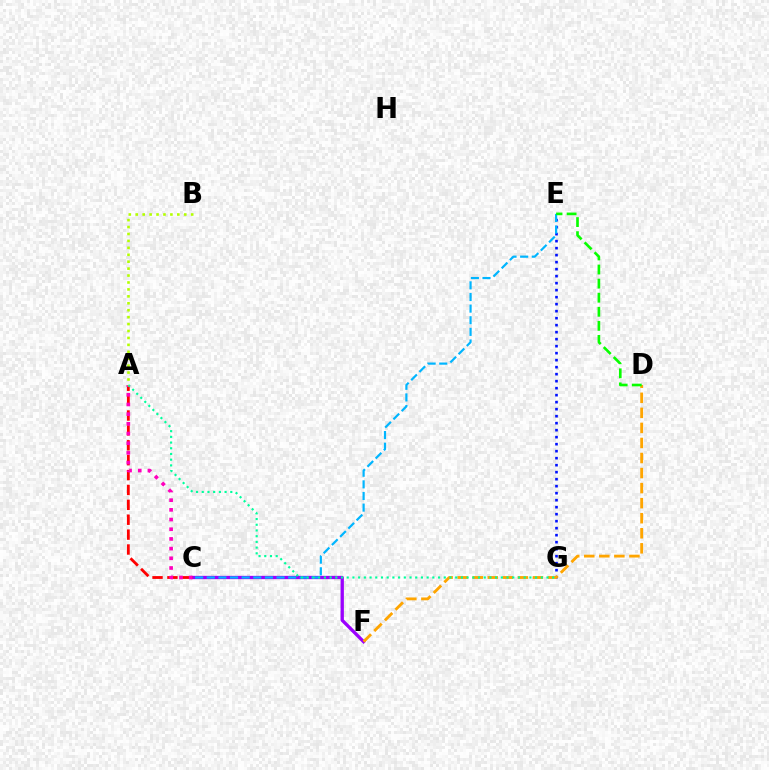{('E', 'G'): [{'color': '#0010ff', 'line_style': 'dotted', 'thickness': 1.9}], ('C', 'F'): [{'color': '#9b00ff', 'line_style': 'solid', 'thickness': 2.38}], ('A', 'C'): [{'color': '#ff0000', 'line_style': 'dashed', 'thickness': 2.02}, {'color': '#ff00bd', 'line_style': 'dotted', 'thickness': 2.63}], ('D', 'F'): [{'color': '#ffa500', 'line_style': 'dashed', 'thickness': 2.04}], ('C', 'E'): [{'color': '#00b5ff', 'line_style': 'dashed', 'thickness': 1.58}], ('A', 'G'): [{'color': '#00ff9d', 'line_style': 'dotted', 'thickness': 1.55}], ('D', 'E'): [{'color': '#08ff00', 'line_style': 'dashed', 'thickness': 1.91}], ('A', 'B'): [{'color': '#b3ff00', 'line_style': 'dotted', 'thickness': 1.88}]}